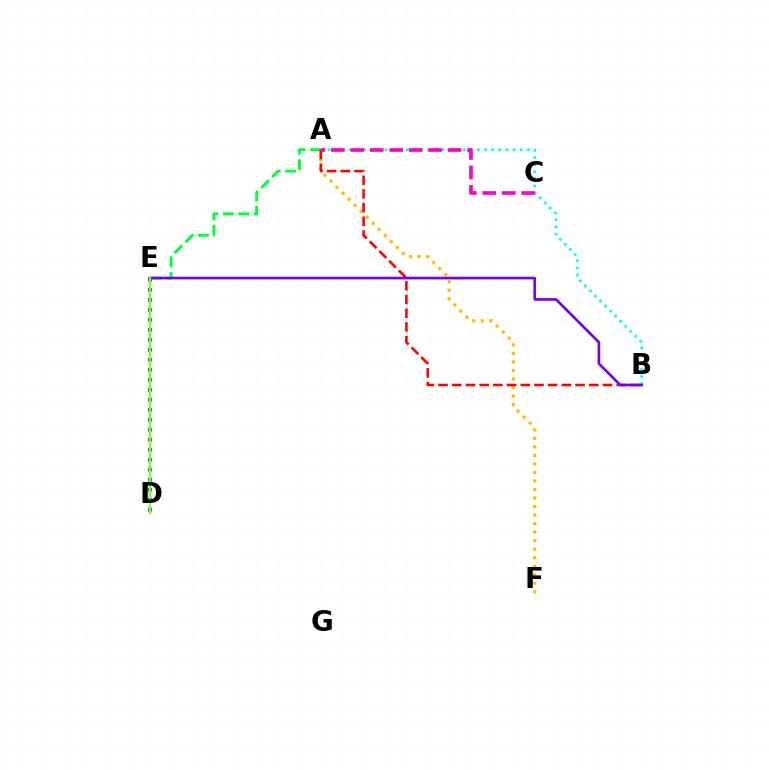{('D', 'E'): [{'color': '#004bff', 'line_style': 'dotted', 'thickness': 2.71}, {'color': '#84ff00', 'line_style': 'solid', 'thickness': 1.62}], ('A', 'F'): [{'color': '#ffbd00', 'line_style': 'dotted', 'thickness': 2.32}], ('A', 'E'): [{'color': '#00ff39', 'line_style': 'dashed', 'thickness': 2.09}], ('A', 'B'): [{'color': '#00fff6', 'line_style': 'dotted', 'thickness': 1.93}, {'color': '#ff0000', 'line_style': 'dashed', 'thickness': 1.86}], ('B', 'E'): [{'color': '#7200ff', 'line_style': 'solid', 'thickness': 1.91}], ('A', 'C'): [{'color': '#ff00cf', 'line_style': 'dashed', 'thickness': 2.64}]}